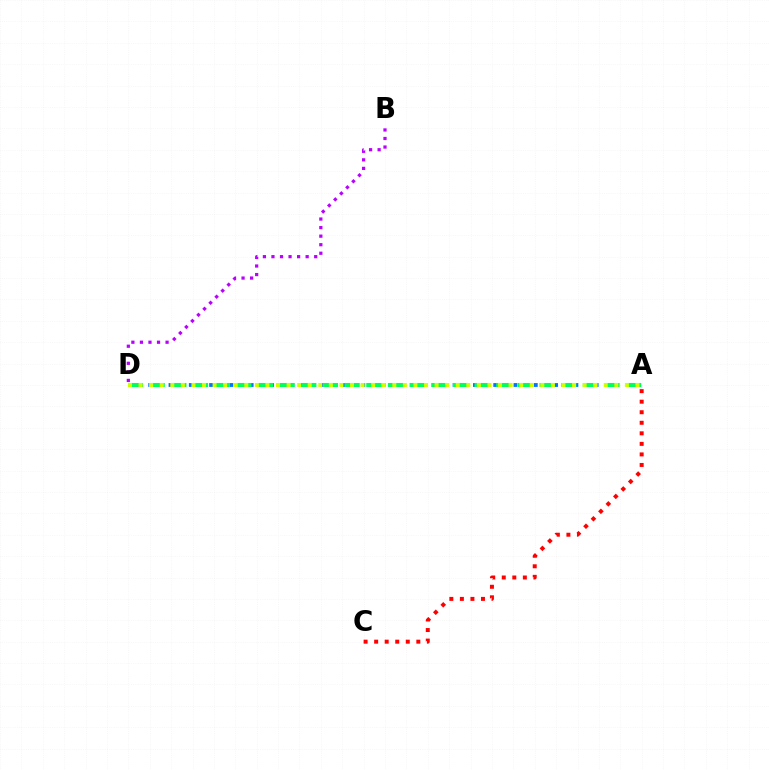{('A', 'D'): [{'color': '#0074ff', 'line_style': 'dotted', 'thickness': 2.76}, {'color': '#00ff5c', 'line_style': 'dashed', 'thickness': 2.94}, {'color': '#d1ff00', 'line_style': 'dotted', 'thickness': 2.87}], ('A', 'C'): [{'color': '#ff0000', 'line_style': 'dotted', 'thickness': 2.86}], ('B', 'D'): [{'color': '#b900ff', 'line_style': 'dotted', 'thickness': 2.32}]}